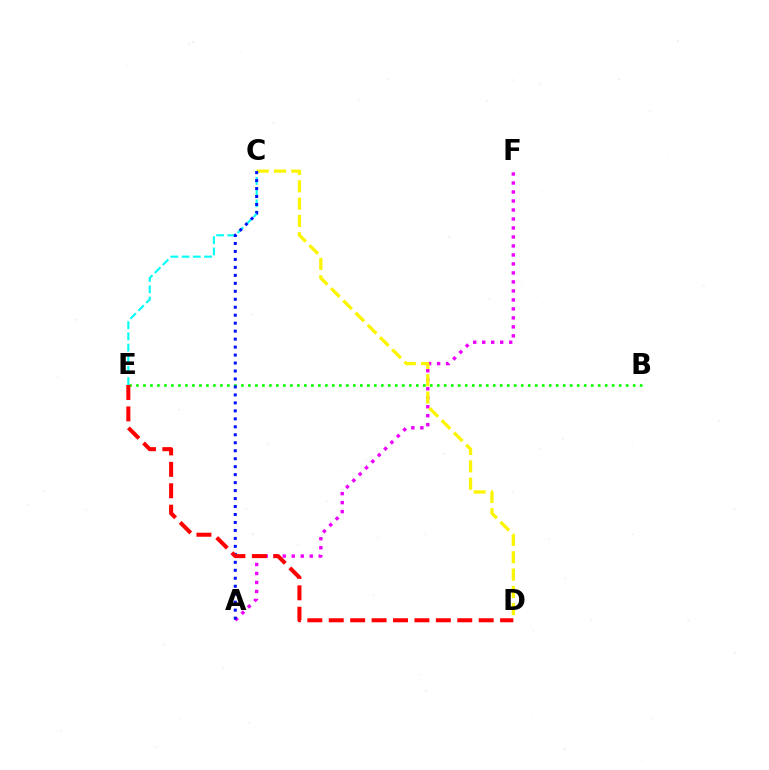{('A', 'F'): [{'color': '#ee00ff', 'line_style': 'dotted', 'thickness': 2.44}], ('B', 'E'): [{'color': '#08ff00', 'line_style': 'dotted', 'thickness': 1.9}], ('C', 'E'): [{'color': '#00fff6', 'line_style': 'dashed', 'thickness': 1.52}], ('C', 'D'): [{'color': '#fcf500', 'line_style': 'dashed', 'thickness': 2.35}], ('A', 'C'): [{'color': '#0010ff', 'line_style': 'dotted', 'thickness': 2.17}], ('D', 'E'): [{'color': '#ff0000', 'line_style': 'dashed', 'thickness': 2.91}]}